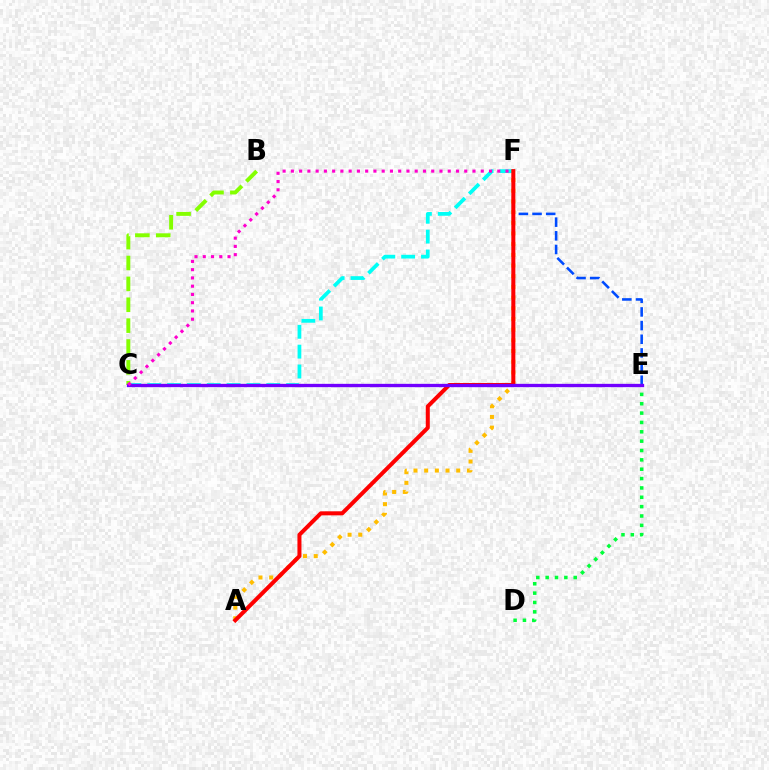{('B', 'C'): [{'color': '#84ff00', 'line_style': 'dashed', 'thickness': 2.84}], ('C', 'F'): [{'color': '#00fff6', 'line_style': 'dashed', 'thickness': 2.7}, {'color': '#ff00cf', 'line_style': 'dotted', 'thickness': 2.24}], ('D', 'E'): [{'color': '#00ff39', 'line_style': 'dotted', 'thickness': 2.54}], ('A', 'F'): [{'color': '#ffbd00', 'line_style': 'dotted', 'thickness': 2.9}, {'color': '#ff0000', 'line_style': 'solid', 'thickness': 2.89}], ('E', 'F'): [{'color': '#004bff', 'line_style': 'dashed', 'thickness': 1.86}], ('C', 'E'): [{'color': '#7200ff', 'line_style': 'solid', 'thickness': 2.39}]}